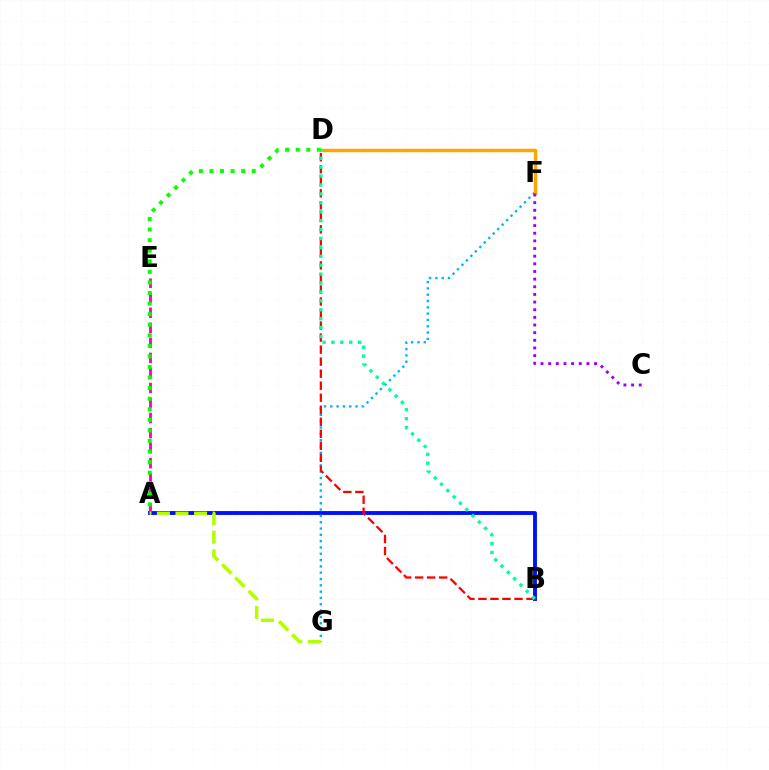{('A', 'B'): [{'color': '#0010ff', 'line_style': 'solid', 'thickness': 2.79}], ('A', 'E'): [{'color': '#ff00bd', 'line_style': 'dashed', 'thickness': 2.04}], ('F', 'G'): [{'color': '#00b5ff', 'line_style': 'dotted', 'thickness': 1.72}], ('D', 'F'): [{'color': '#ffa500', 'line_style': 'solid', 'thickness': 2.49}], ('B', 'D'): [{'color': '#ff0000', 'line_style': 'dashed', 'thickness': 1.63}, {'color': '#00ff9d', 'line_style': 'dotted', 'thickness': 2.42}], ('A', 'G'): [{'color': '#b3ff00', 'line_style': 'dashed', 'thickness': 2.53}], ('A', 'D'): [{'color': '#08ff00', 'line_style': 'dotted', 'thickness': 2.87}], ('C', 'F'): [{'color': '#9b00ff', 'line_style': 'dotted', 'thickness': 2.08}]}